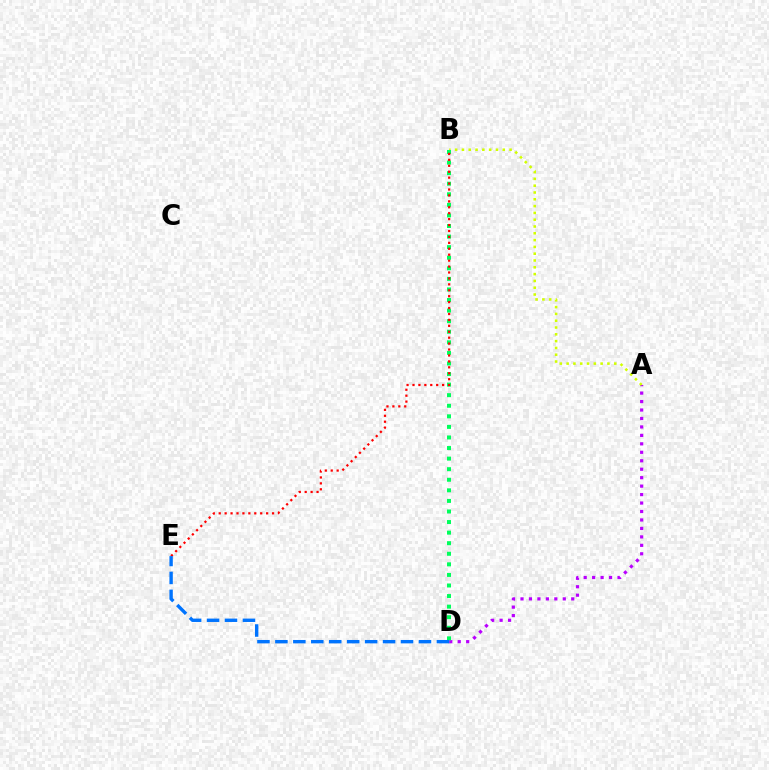{('A', 'D'): [{'color': '#b900ff', 'line_style': 'dotted', 'thickness': 2.3}], ('A', 'B'): [{'color': '#d1ff00', 'line_style': 'dotted', 'thickness': 1.85}], ('B', 'D'): [{'color': '#00ff5c', 'line_style': 'dotted', 'thickness': 2.87}], ('B', 'E'): [{'color': '#ff0000', 'line_style': 'dotted', 'thickness': 1.61}], ('D', 'E'): [{'color': '#0074ff', 'line_style': 'dashed', 'thickness': 2.44}]}